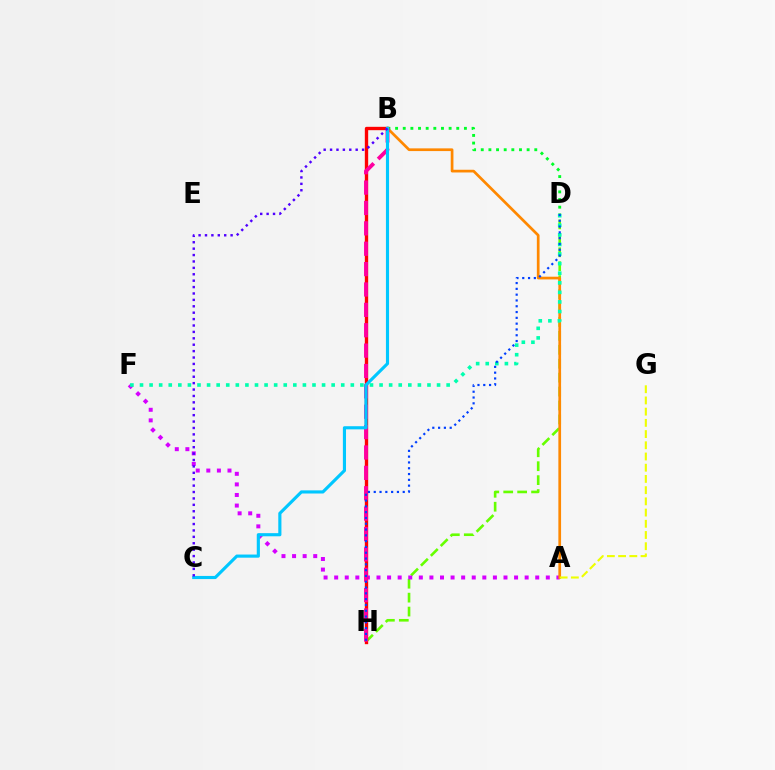{('D', 'H'): [{'color': '#66ff00', 'line_style': 'dashed', 'thickness': 1.89}, {'color': '#003fff', 'line_style': 'dotted', 'thickness': 1.58}], ('A', 'F'): [{'color': '#d600ff', 'line_style': 'dotted', 'thickness': 2.88}], ('A', 'B'): [{'color': '#ff8800', 'line_style': 'solid', 'thickness': 1.95}], ('D', 'F'): [{'color': '#00ffaf', 'line_style': 'dotted', 'thickness': 2.6}], ('B', 'D'): [{'color': '#00ff27', 'line_style': 'dotted', 'thickness': 2.08}], ('B', 'H'): [{'color': '#ff0000', 'line_style': 'solid', 'thickness': 2.41}, {'color': '#ff00a0', 'line_style': 'dashed', 'thickness': 2.77}], ('A', 'G'): [{'color': '#eeff00', 'line_style': 'dashed', 'thickness': 1.52}], ('B', 'C'): [{'color': '#00c7ff', 'line_style': 'solid', 'thickness': 2.26}, {'color': '#4f00ff', 'line_style': 'dotted', 'thickness': 1.74}]}